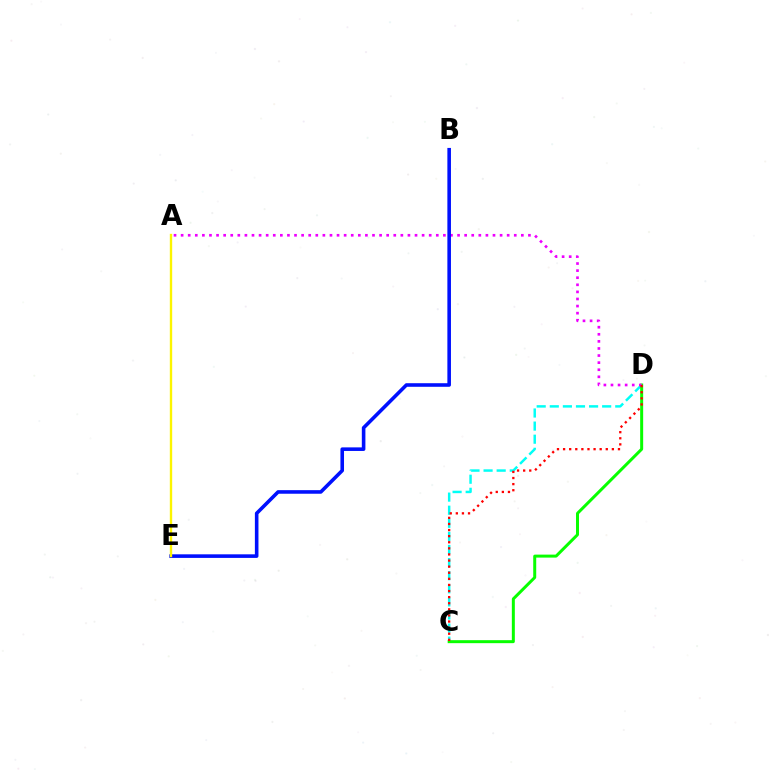{('C', 'D'): [{'color': '#00fff6', 'line_style': 'dashed', 'thickness': 1.78}, {'color': '#08ff00', 'line_style': 'solid', 'thickness': 2.15}, {'color': '#ff0000', 'line_style': 'dotted', 'thickness': 1.66}], ('A', 'D'): [{'color': '#ee00ff', 'line_style': 'dotted', 'thickness': 1.93}], ('B', 'E'): [{'color': '#0010ff', 'line_style': 'solid', 'thickness': 2.58}], ('A', 'E'): [{'color': '#fcf500', 'line_style': 'solid', 'thickness': 1.7}]}